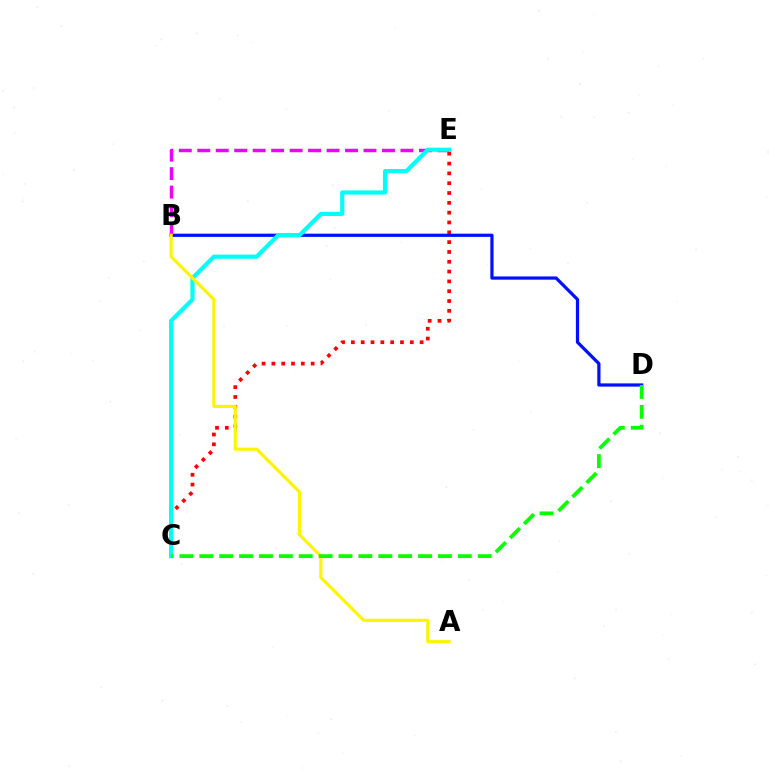{('C', 'E'): [{'color': '#ff0000', 'line_style': 'dotted', 'thickness': 2.67}, {'color': '#00fff6', 'line_style': 'solid', 'thickness': 2.97}], ('B', 'D'): [{'color': '#0010ff', 'line_style': 'solid', 'thickness': 2.32}], ('B', 'E'): [{'color': '#ee00ff', 'line_style': 'dashed', 'thickness': 2.51}], ('A', 'B'): [{'color': '#fcf500', 'line_style': 'solid', 'thickness': 2.26}], ('C', 'D'): [{'color': '#08ff00', 'line_style': 'dashed', 'thickness': 2.7}]}